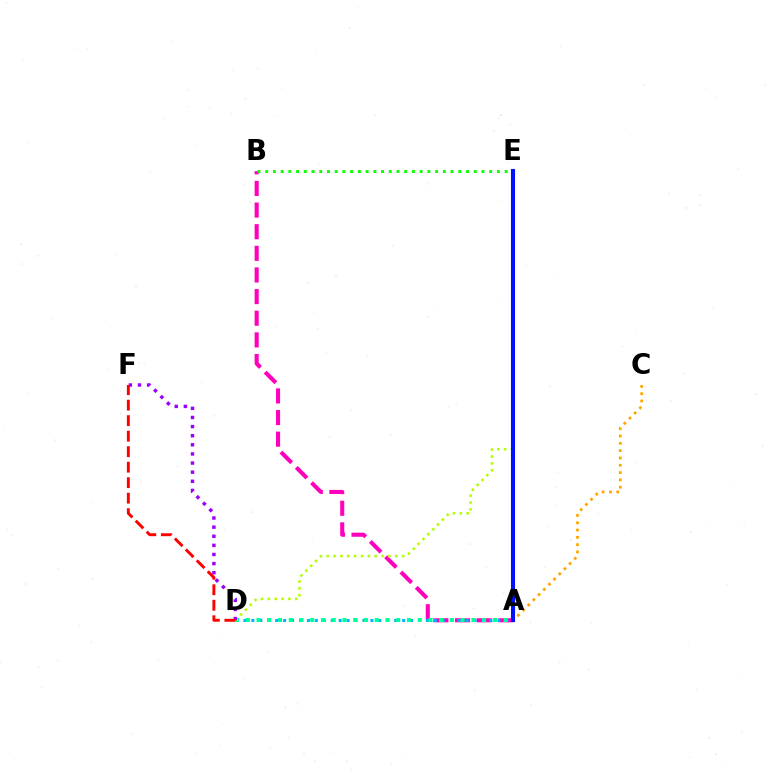{('A', 'B'): [{'color': '#ff00bd', 'line_style': 'dashed', 'thickness': 2.94}], ('A', 'D'): [{'color': '#00b5ff', 'line_style': 'dotted', 'thickness': 2.16}, {'color': '#00ff9d', 'line_style': 'dotted', 'thickness': 2.92}], ('D', 'E'): [{'color': '#b3ff00', 'line_style': 'dotted', 'thickness': 1.86}], ('A', 'C'): [{'color': '#ffa500', 'line_style': 'dotted', 'thickness': 1.99}], ('D', 'F'): [{'color': '#9b00ff', 'line_style': 'dotted', 'thickness': 2.48}, {'color': '#ff0000', 'line_style': 'dashed', 'thickness': 2.11}], ('B', 'E'): [{'color': '#08ff00', 'line_style': 'dotted', 'thickness': 2.1}], ('A', 'E'): [{'color': '#0010ff', 'line_style': 'solid', 'thickness': 2.94}]}